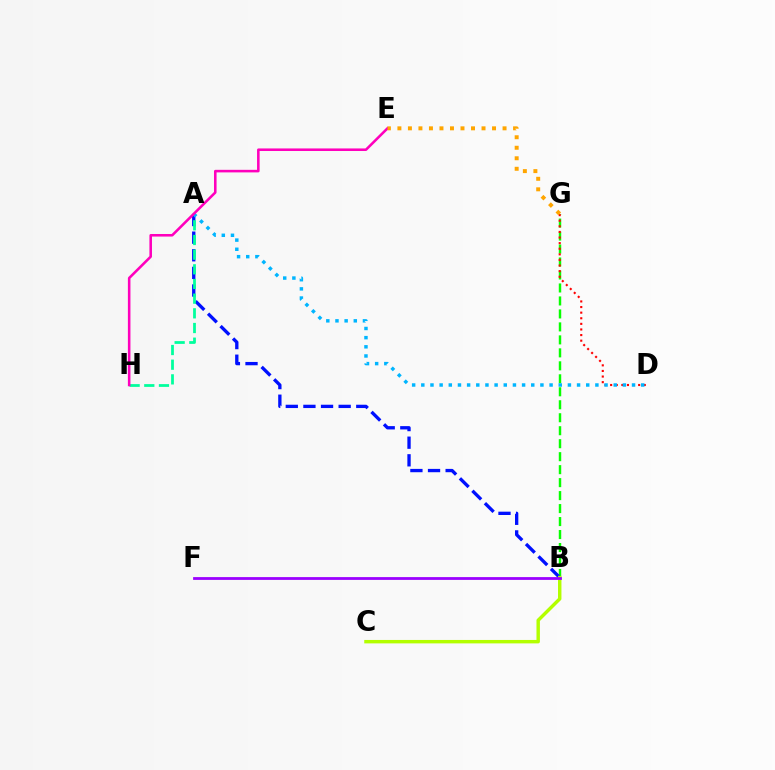{('B', 'G'): [{'color': '#08ff00', 'line_style': 'dashed', 'thickness': 1.76}], ('D', 'G'): [{'color': '#ff0000', 'line_style': 'dotted', 'thickness': 1.52}], ('A', 'B'): [{'color': '#0010ff', 'line_style': 'dashed', 'thickness': 2.39}], ('B', 'C'): [{'color': '#b3ff00', 'line_style': 'solid', 'thickness': 2.47}], ('A', 'H'): [{'color': '#00ff9d', 'line_style': 'dashed', 'thickness': 1.99}], ('B', 'F'): [{'color': '#9b00ff', 'line_style': 'solid', 'thickness': 2.01}], ('A', 'D'): [{'color': '#00b5ff', 'line_style': 'dotted', 'thickness': 2.49}], ('E', 'H'): [{'color': '#ff00bd', 'line_style': 'solid', 'thickness': 1.85}], ('E', 'G'): [{'color': '#ffa500', 'line_style': 'dotted', 'thickness': 2.86}]}